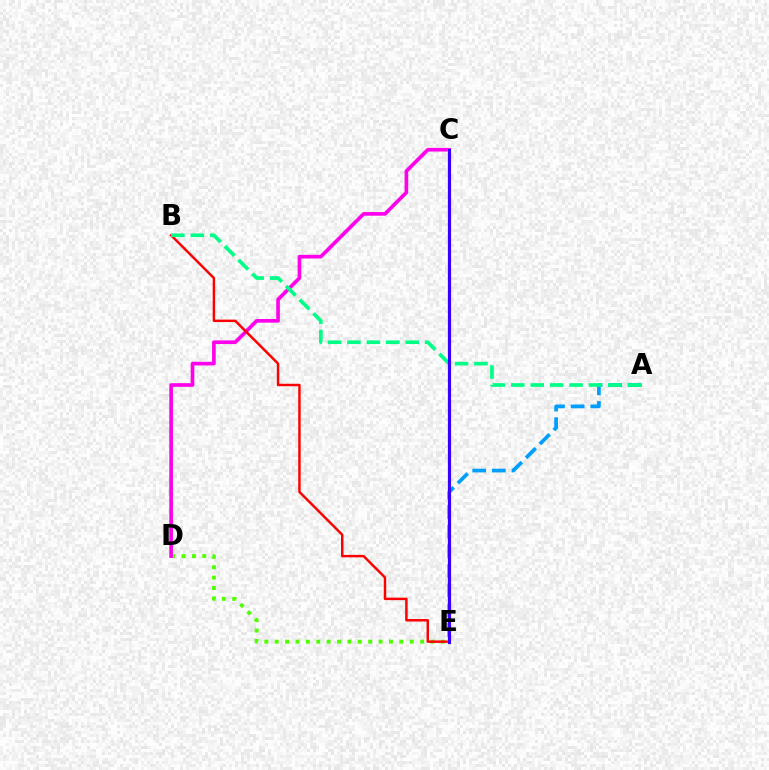{('A', 'E'): [{'color': '#009eff', 'line_style': 'dashed', 'thickness': 2.67}], ('D', 'E'): [{'color': '#4fff00', 'line_style': 'dotted', 'thickness': 2.82}], ('C', 'D'): [{'color': '#ff00ed', 'line_style': 'solid', 'thickness': 2.63}], ('B', 'E'): [{'color': '#ff0000', 'line_style': 'solid', 'thickness': 1.77}], ('C', 'E'): [{'color': '#ffd500', 'line_style': 'solid', 'thickness': 1.69}, {'color': '#3700ff', 'line_style': 'solid', 'thickness': 2.27}], ('A', 'B'): [{'color': '#00ff86', 'line_style': 'dashed', 'thickness': 2.64}]}